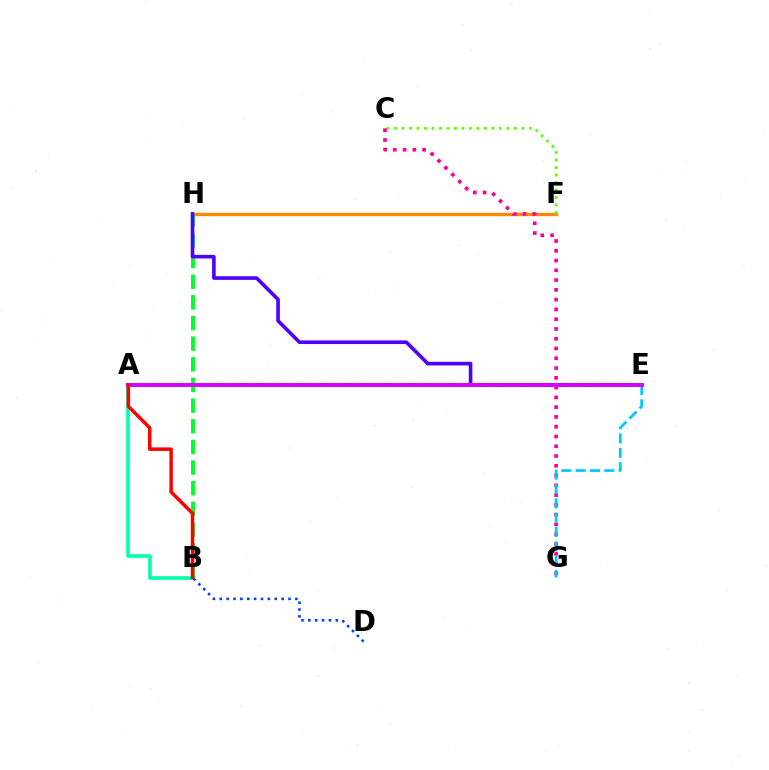{('A', 'B'): [{'color': '#00ffaf', 'line_style': 'solid', 'thickness': 2.6}, {'color': '#ff0000', 'line_style': 'solid', 'thickness': 2.52}], ('F', 'H'): [{'color': '#ff8800', 'line_style': 'solid', 'thickness': 2.37}], ('B', 'H'): [{'color': '#00ff27', 'line_style': 'dashed', 'thickness': 2.8}], ('E', 'H'): [{'color': '#4f00ff', 'line_style': 'solid', 'thickness': 2.61}], ('B', 'D'): [{'color': '#003fff', 'line_style': 'dotted', 'thickness': 1.87}], ('C', 'F'): [{'color': '#66ff00', 'line_style': 'dotted', 'thickness': 2.04}], ('C', 'G'): [{'color': '#ff00a0', 'line_style': 'dotted', 'thickness': 2.66}], ('E', 'G'): [{'color': '#00c7ff', 'line_style': 'dashed', 'thickness': 1.95}], ('A', 'E'): [{'color': '#eeff00', 'line_style': 'dashed', 'thickness': 2.86}, {'color': '#d600ff', 'line_style': 'solid', 'thickness': 2.82}]}